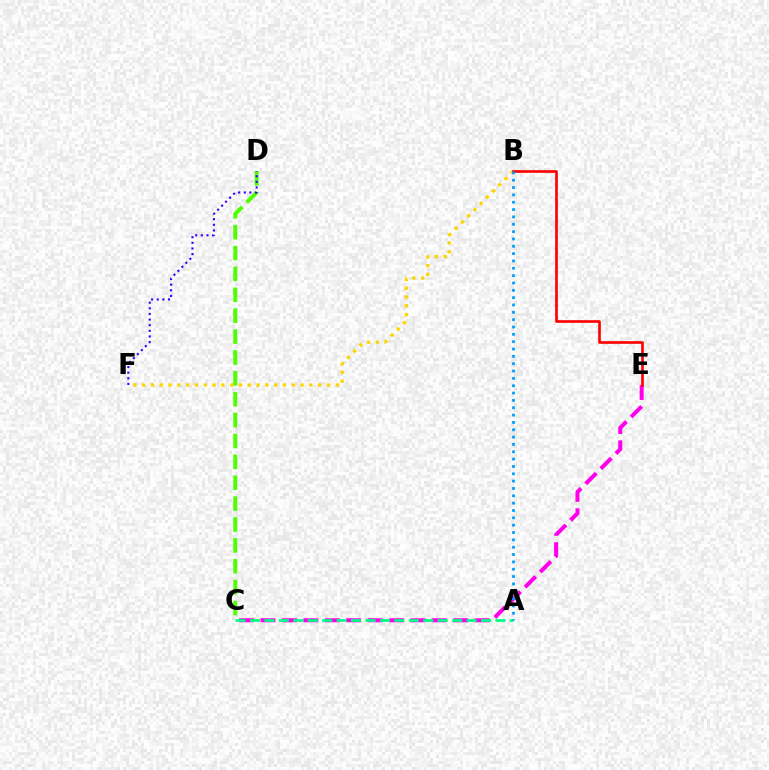{('C', 'E'): [{'color': '#ff00ed', 'line_style': 'dashed', 'thickness': 2.91}], ('B', 'F'): [{'color': '#ffd500', 'line_style': 'dotted', 'thickness': 2.39}], ('B', 'E'): [{'color': '#ff0000', 'line_style': 'solid', 'thickness': 1.91}], ('C', 'D'): [{'color': '#4fff00', 'line_style': 'dashed', 'thickness': 2.84}], ('A', 'C'): [{'color': '#00ff86', 'line_style': 'dashed', 'thickness': 1.96}], ('D', 'F'): [{'color': '#3700ff', 'line_style': 'dotted', 'thickness': 1.53}], ('A', 'B'): [{'color': '#009eff', 'line_style': 'dotted', 'thickness': 1.99}]}